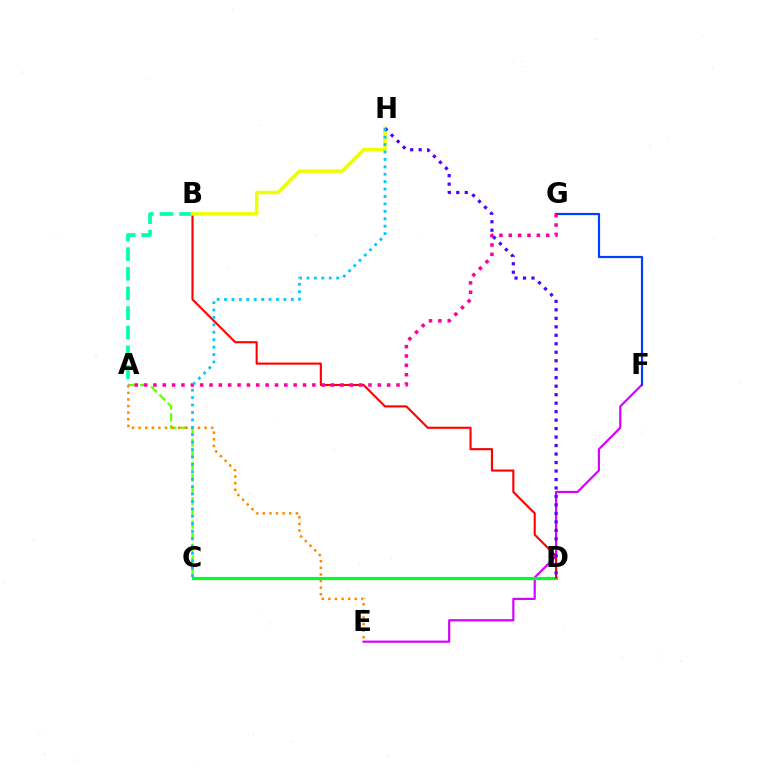{('E', 'F'): [{'color': '#d600ff', 'line_style': 'solid', 'thickness': 1.56}], ('A', 'C'): [{'color': '#66ff00', 'line_style': 'dashed', 'thickness': 1.59}], ('A', 'B'): [{'color': '#00ffaf', 'line_style': 'dashed', 'thickness': 2.67}], ('C', 'D'): [{'color': '#00ff27', 'line_style': 'solid', 'thickness': 2.29}], ('F', 'G'): [{'color': '#003fff', 'line_style': 'solid', 'thickness': 1.57}], ('B', 'D'): [{'color': '#ff0000', 'line_style': 'solid', 'thickness': 1.52}], ('A', 'G'): [{'color': '#ff00a0', 'line_style': 'dotted', 'thickness': 2.54}], ('B', 'H'): [{'color': '#eeff00', 'line_style': 'solid', 'thickness': 2.51}], ('D', 'H'): [{'color': '#4f00ff', 'line_style': 'dotted', 'thickness': 2.3}], ('A', 'E'): [{'color': '#ff8800', 'line_style': 'dotted', 'thickness': 1.79}], ('C', 'H'): [{'color': '#00c7ff', 'line_style': 'dotted', 'thickness': 2.02}]}